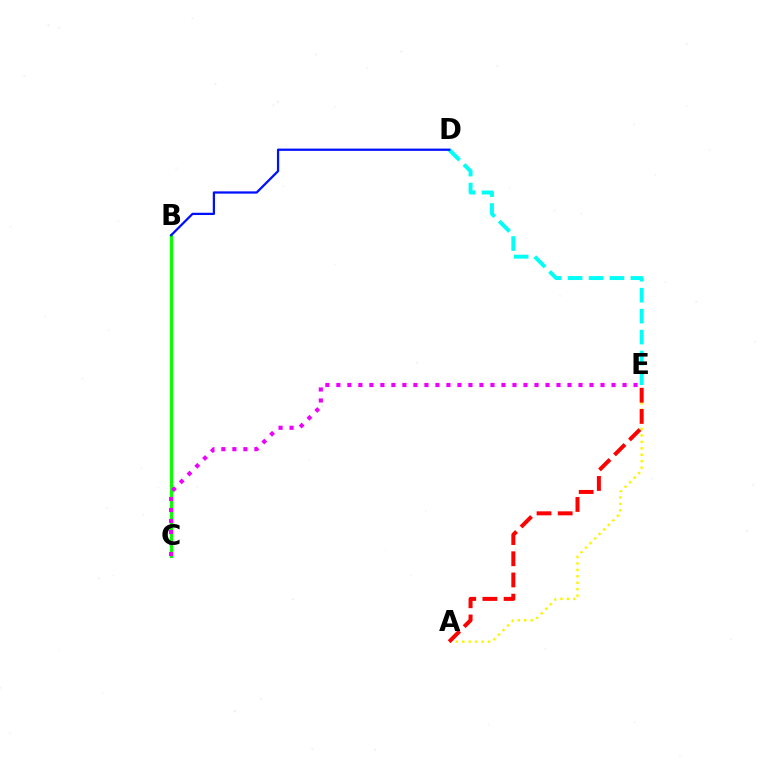{('B', 'C'): [{'color': '#08ff00', 'line_style': 'solid', 'thickness': 2.27}], ('C', 'E'): [{'color': '#ee00ff', 'line_style': 'dotted', 'thickness': 2.99}], ('D', 'E'): [{'color': '#00fff6', 'line_style': 'dashed', 'thickness': 2.84}], ('A', 'E'): [{'color': '#fcf500', 'line_style': 'dotted', 'thickness': 1.75}, {'color': '#ff0000', 'line_style': 'dashed', 'thickness': 2.88}], ('B', 'D'): [{'color': '#0010ff', 'line_style': 'solid', 'thickness': 1.63}]}